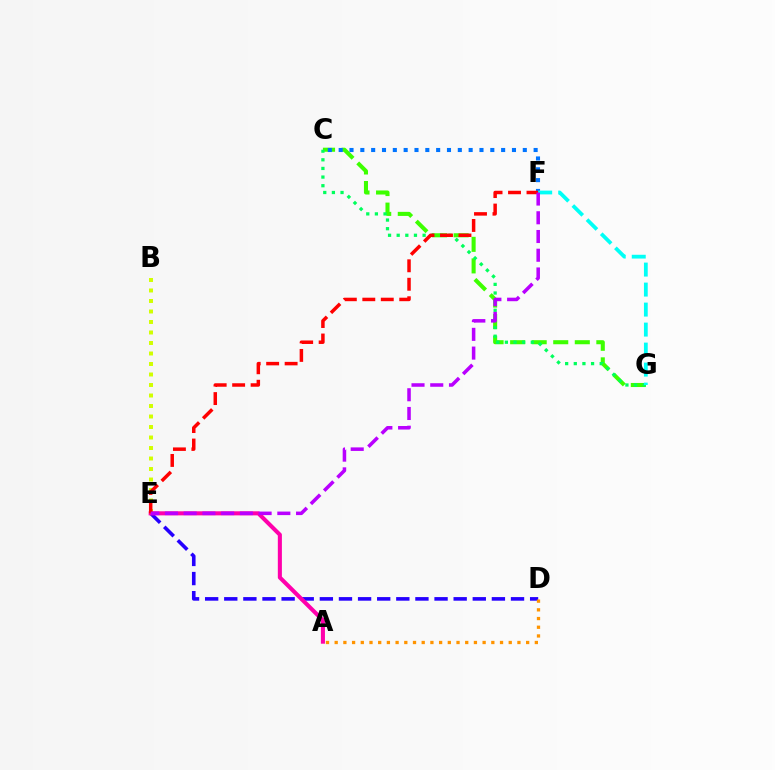{('C', 'G'): [{'color': '#3dff00', 'line_style': 'dashed', 'thickness': 2.93}, {'color': '#00ff5c', 'line_style': 'dotted', 'thickness': 2.35}], ('B', 'E'): [{'color': '#d1ff00', 'line_style': 'dotted', 'thickness': 2.85}], ('C', 'F'): [{'color': '#0074ff', 'line_style': 'dotted', 'thickness': 2.94}], ('D', 'E'): [{'color': '#2500ff', 'line_style': 'dashed', 'thickness': 2.6}], ('A', 'E'): [{'color': '#ff00ac', 'line_style': 'solid', 'thickness': 2.93}], ('E', 'F'): [{'color': '#ff0000', 'line_style': 'dashed', 'thickness': 2.51}, {'color': '#b900ff', 'line_style': 'dashed', 'thickness': 2.54}], ('F', 'G'): [{'color': '#00fff6', 'line_style': 'dashed', 'thickness': 2.72}], ('A', 'D'): [{'color': '#ff9400', 'line_style': 'dotted', 'thickness': 2.36}]}